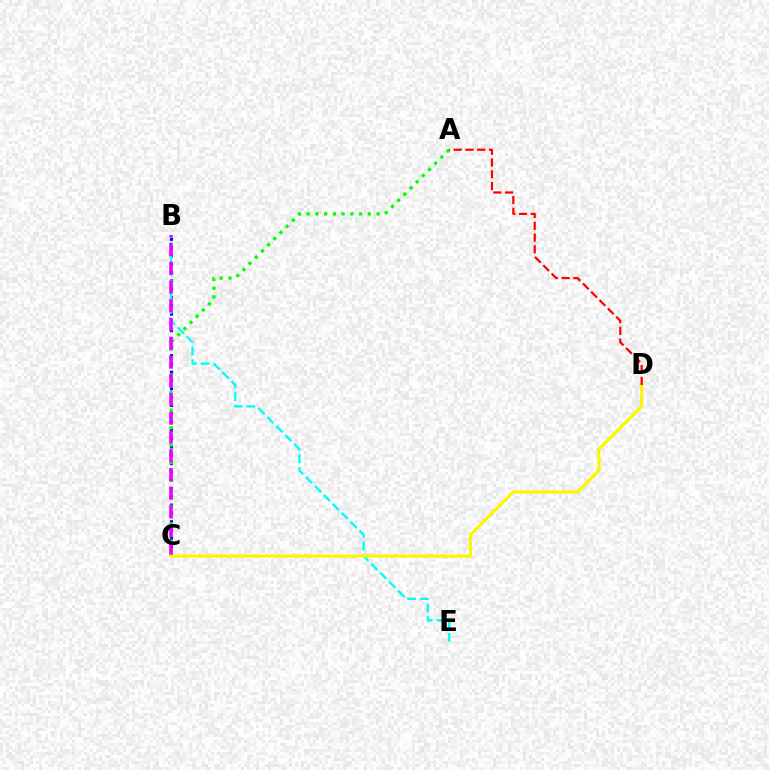{('B', 'C'): [{'color': '#0010ff', 'line_style': 'dotted', 'thickness': 2.26}, {'color': '#ee00ff', 'line_style': 'dashed', 'thickness': 2.55}], ('A', 'C'): [{'color': '#08ff00', 'line_style': 'dotted', 'thickness': 2.37}], ('B', 'E'): [{'color': '#00fff6', 'line_style': 'dashed', 'thickness': 1.72}], ('C', 'D'): [{'color': '#fcf500', 'line_style': 'solid', 'thickness': 2.21}], ('A', 'D'): [{'color': '#ff0000', 'line_style': 'dashed', 'thickness': 1.6}]}